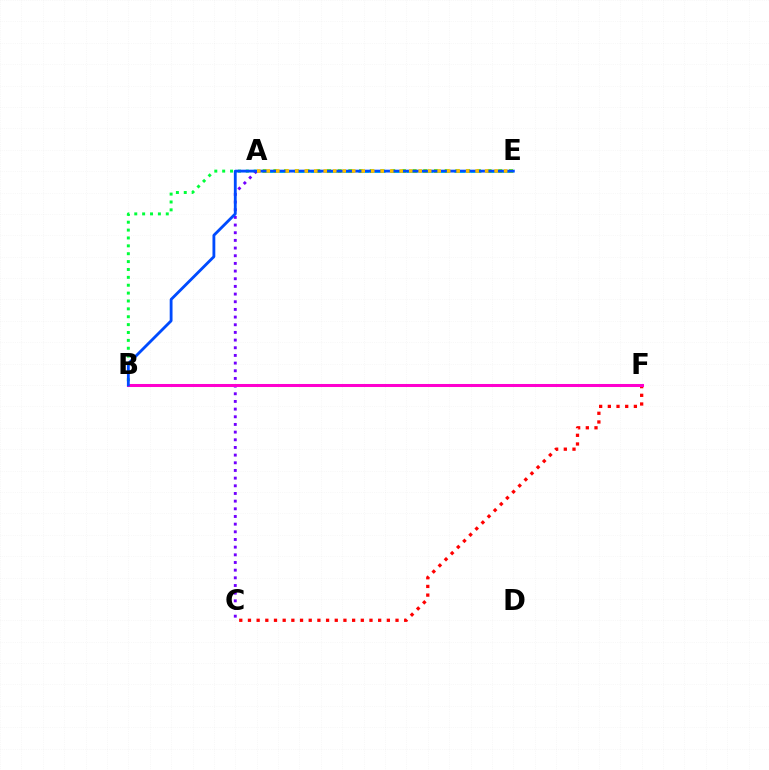{('A', 'E'): [{'color': '#00fff6', 'line_style': 'dashed', 'thickness': 2.17}, {'color': '#84ff00', 'line_style': 'dotted', 'thickness': 2.91}, {'color': '#ffbd00', 'line_style': 'dotted', 'thickness': 2.58}], ('C', 'F'): [{'color': '#ff0000', 'line_style': 'dotted', 'thickness': 2.36}], ('A', 'B'): [{'color': '#00ff39', 'line_style': 'dotted', 'thickness': 2.14}], ('A', 'C'): [{'color': '#7200ff', 'line_style': 'dotted', 'thickness': 2.08}], ('B', 'F'): [{'color': '#ff00cf', 'line_style': 'solid', 'thickness': 2.19}], ('B', 'E'): [{'color': '#004bff', 'line_style': 'solid', 'thickness': 2.04}]}